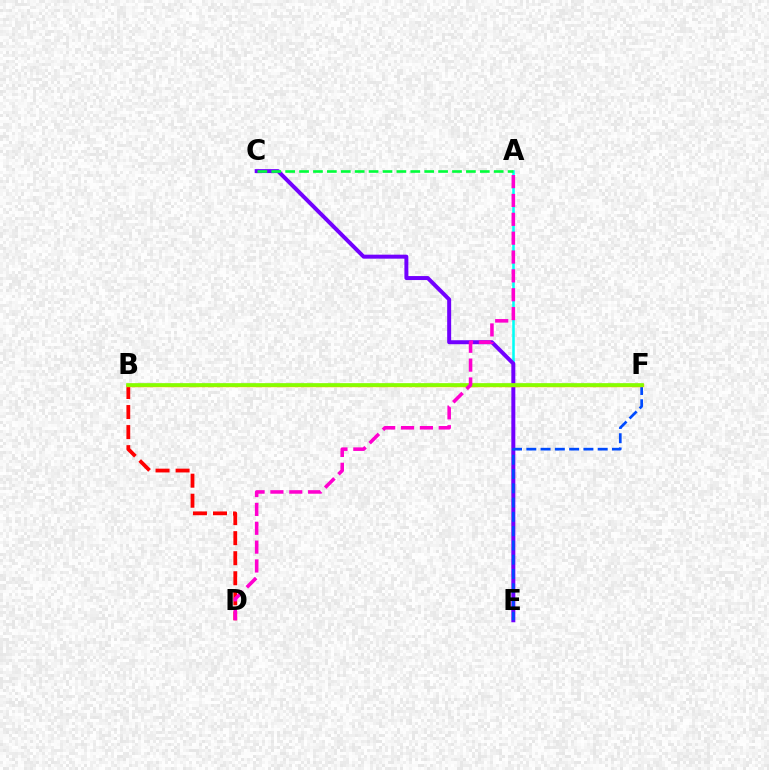{('A', 'E'): [{'color': '#00fff6', 'line_style': 'solid', 'thickness': 1.83}], ('C', 'E'): [{'color': '#7200ff', 'line_style': 'solid', 'thickness': 2.87}], ('B', 'D'): [{'color': '#ff0000', 'line_style': 'dashed', 'thickness': 2.72}], ('A', 'C'): [{'color': '#00ff39', 'line_style': 'dashed', 'thickness': 1.89}], ('E', 'F'): [{'color': '#004bff', 'line_style': 'dashed', 'thickness': 1.94}], ('B', 'F'): [{'color': '#ffbd00', 'line_style': 'solid', 'thickness': 2.49}, {'color': '#84ff00', 'line_style': 'solid', 'thickness': 2.61}], ('A', 'D'): [{'color': '#ff00cf', 'line_style': 'dashed', 'thickness': 2.56}]}